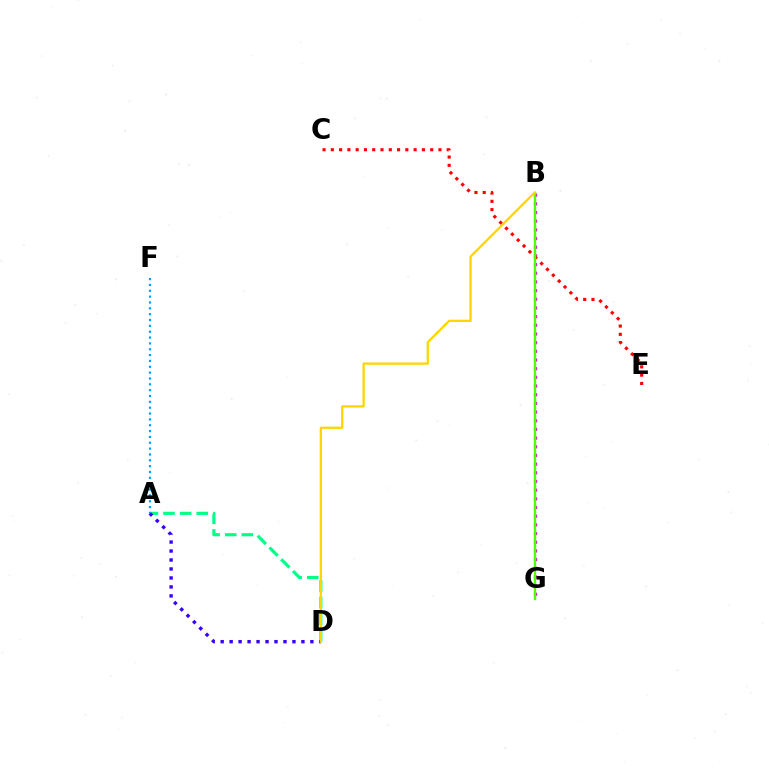{('B', 'G'): [{'color': '#ff00ed', 'line_style': 'dotted', 'thickness': 2.36}, {'color': '#4fff00', 'line_style': 'solid', 'thickness': 1.69}], ('A', 'D'): [{'color': '#00ff86', 'line_style': 'dashed', 'thickness': 2.26}, {'color': '#3700ff', 'line_style': 'dotted', 'thickness': 2.44}], ('C', 'E'): [{'color': '#ff0000', 'line_style': 'dotted', 'thickness': 2.25}], ('B', 'D'): [{'color': '#ffd500', 'line_style': 'solid', 'thickness': 1.64}], ('A', 'F'): [{'color': '#009eff', 'line_style': 'dotted', 'thickness': 1.59}]}